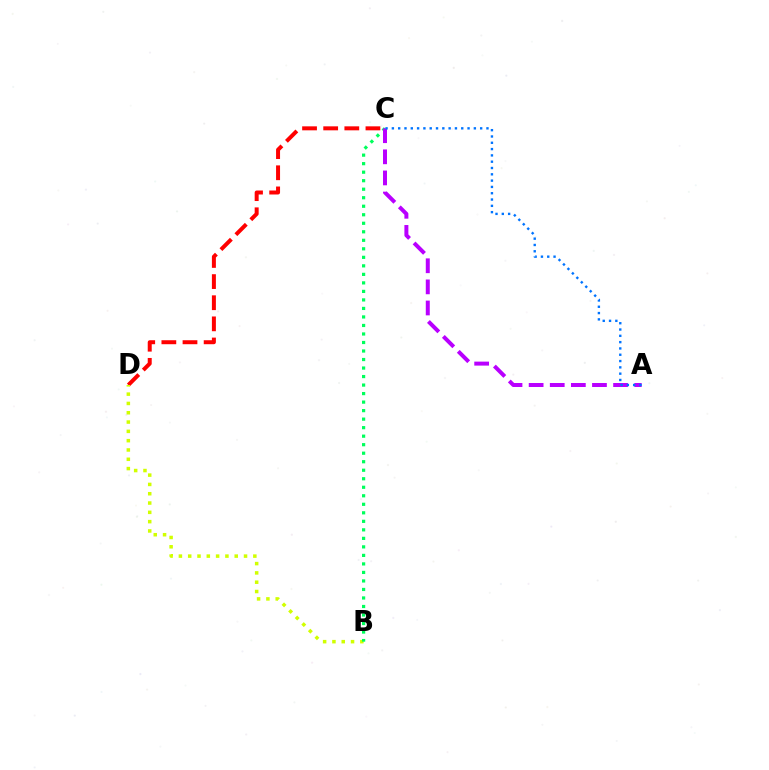{('C', 'D'): [{'color': '#ff0000', 'line_style': 'dashed', 'thickness': 2.87}], ('B', 'D'): [{'color': '#d1ff00', 'line_style': 'dotted', 'thickness': 2.53}], ('B', 'C'): [{'color': '#00ff5c', 'line_style': 'dotted', 'thickness': 2.31}], ('A', 'C'): [{'color': '#b900ff', 'line_style': 'dashed', 'thickness': 2.87}, {'color': '#0074ff', 'line_style': 'dotted', 'thickness': 1.71}]}